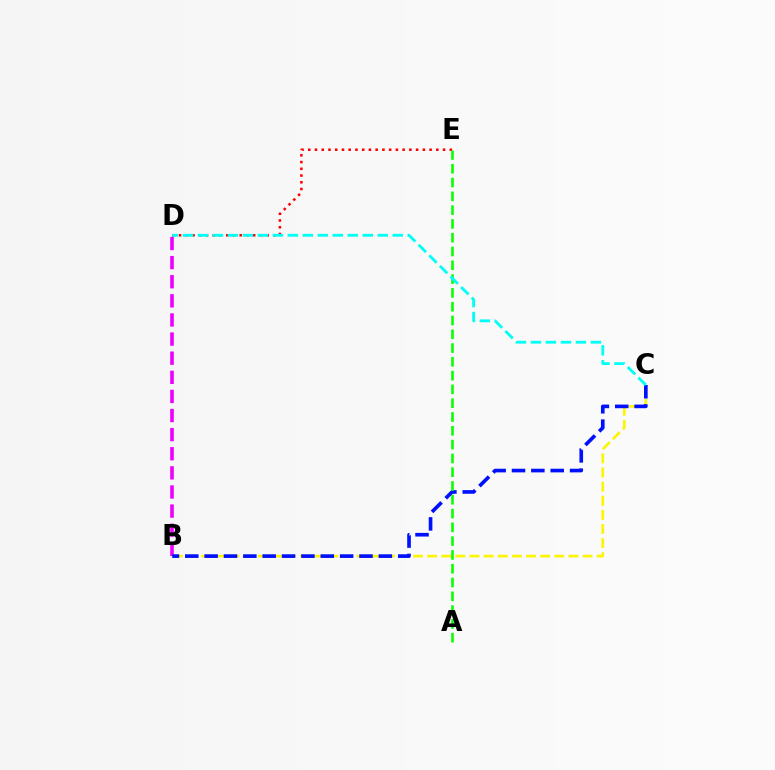{('B', 'C'): [{'color': '#fcf500', 'line_style': 'dashed', 'thickness': 1.92}, {'color': '#0010ff', 'line_style': 'dashed', 'thickness': 2.63}], ('B', 'D'): [{'color': '#ee00ff', 'line_style': 'dashed', 'thickness': 2.6}], ('D', 'E'): [{'color': '#ff0000', 'line_style': 'dotted', 'thickness': 1.83}], ('A', 'E'): [{'color': '#08ff00', 'line_style': 'dashed', 'thickness': 1.87}], ('C', 'D'): [{'color': '#00fff6', 'line_style': 'dashed', 'thickness': 2.04}]}